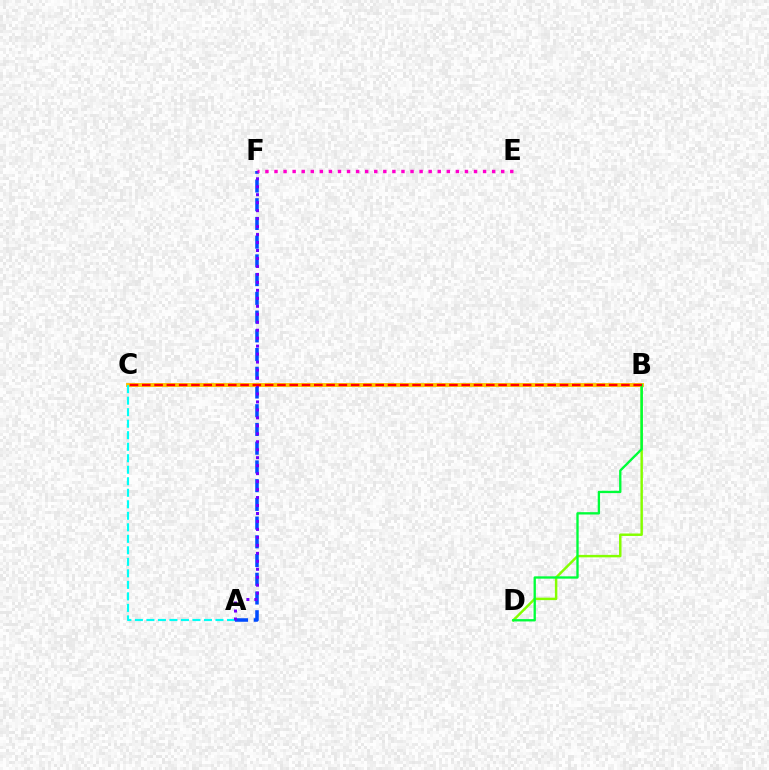{('B', 'D'): [{'color': '#84ff00', 'line_style': 'solid', 'thickness': 1.77}, {'color': '#00ff39', 'line_style': 'solid', 'thickness': 1.68}], ('A', 'F'): [{'color': '#004bff', 'line_style': 'dashed', 'thickness': 2.54}, {'color': '#7200ff', 'line_style': 'dotted', 'thickness': 2.17}], ('E', 'F'): [{'color': '#ff00cf', 'line_style': 'dotted', 'thickness': 2.46}], ('B', 'C'): [{'color': '#ffbd00', 'line_style': 'solid', 'thickness': 2.8}, {'color': '#ff0000', 'line_style': 'dashed', 'thickness': 1.67}], ('A', 'C'): [{'color': '#00fff6', 'line_style': 'dashed', 'thickness': 1.56}]}